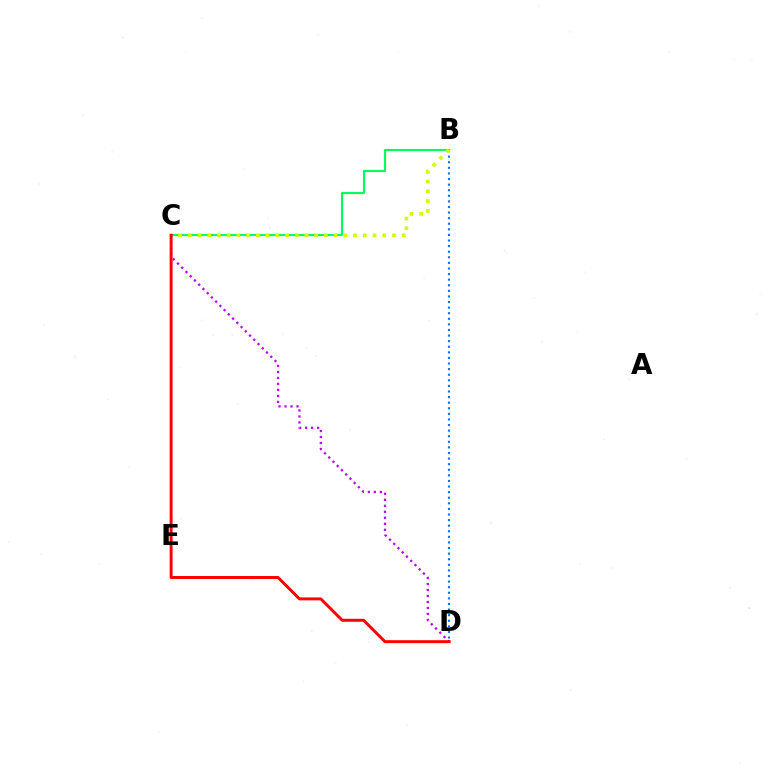{('C', 'D'): [{'color': '#b900ff', 'line_style': 'dotted', 'thickness': 1.63}, {'color': '#ff0000', 'line_style': 'solid', 'thickness': 2.12}], ('B', 'D'): [{'color': '#0074ff', 'line_style': 'dotted', 'thickness': 1.52}], ('B', 'C'): [{'color': '#00ff5c', 'line_style': 'solid', 'thickness': 1.54}, {'color': '#d1ff00', 'line_style': 'dotted', 'thickness': 2.64}]}